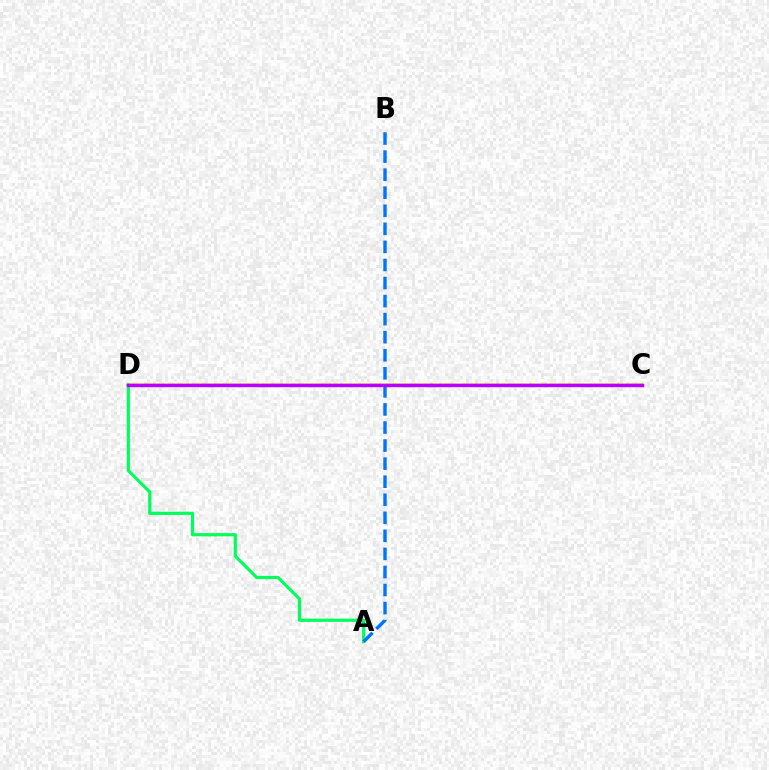{('C', 'D'): [{'color': '#ff0000', 'line_style': 'solid', 'thickness': 1.72}, {'color': '#d1ff00', 'line_style': 'dotted', 'thickness': 2.66}, {'color': '#b900ff', 'line_style': 'solid', 'thickness': 2.46}], ('A', 'D'): [{'color': '#00ff5c', 'line_style': 'solid', 'thickness': 2.29}], ('A', 'B'): [{'color': '#0074ff', 'line_style': 'dashed', 'thickness': 2.45}]}